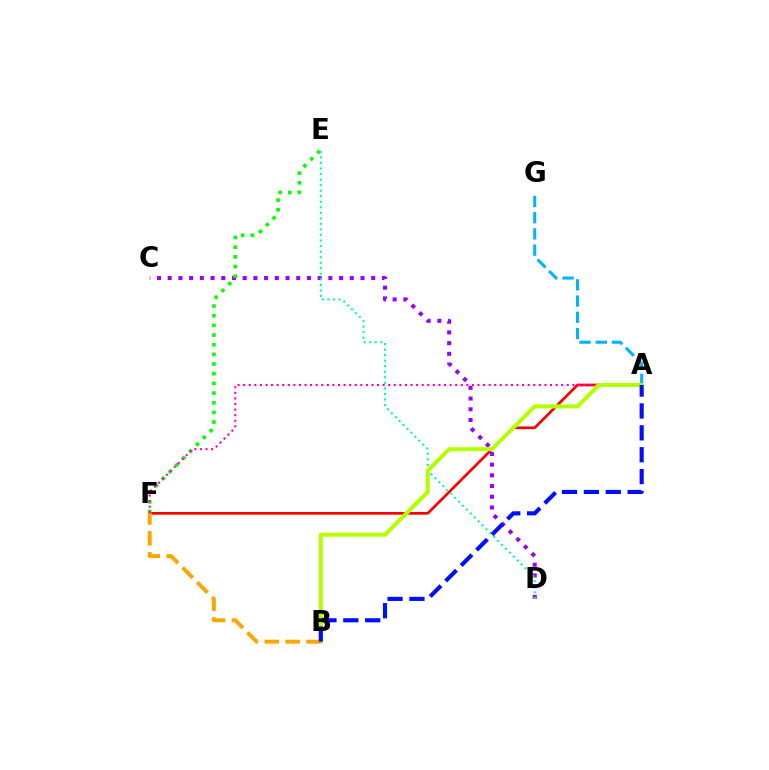{('A', 'F'): [{'color': '#ff0000', 'line_style': 'solid', 'thickness': 1.94}, {'color': '#ff00bd', 'line_style': 'dotted', 'thickness': 1.52}], ('C', 'D'): [{'color': '#9b00ff', 'line_style': 'dotted', 'thickness': 2.91}], ('A', 'G'): [{'color': '#00b5ff', 'line_style': 'dashed', 'thickness': 2.21}], ('E', 'F'): [{'color': '#08ff00', 'line_style': 'dotted', 'thickness': 2.63}], ('D', 'E'): [{'color': '#00ff9d', 'line_style': 'dotted', 'thickness': 1.51}], ('A', 'B'): [{'color': '#b3ff00', 'line_style': 'solid', 'thickness': 2.9}, {'color': '#0010ff', 'line_style': 'dashed', 'thickness': 2.97}], ('B', 'F'): [{'color': '#ffa500', 'line_style': 'dashed', 'thickness': 2.84}]}